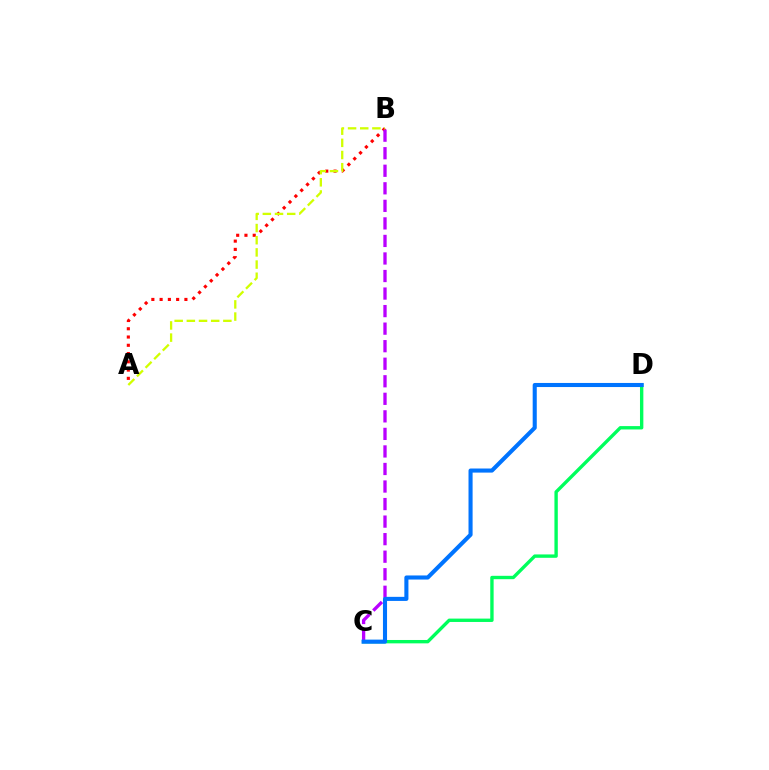{('A', 'B'): [{'color': '#ff0000', 'line_style': 'dotted', 'thickness': 2.25}, {'color': '#d1ff00', 'line_style': 'dashed', 'thickness': 1.65}], ('C', 'D'): [{'color': '#00ff5c', 'line_style': 'solid', 'thickness': 2.43}, {'color': '#0074ff', 'line_style': 'solid', 'thickness': 2.94}], ('B', 'C'): [{'color': '#b900ff', 'line_style': 'dashed', 'thickness': 2.38}]}